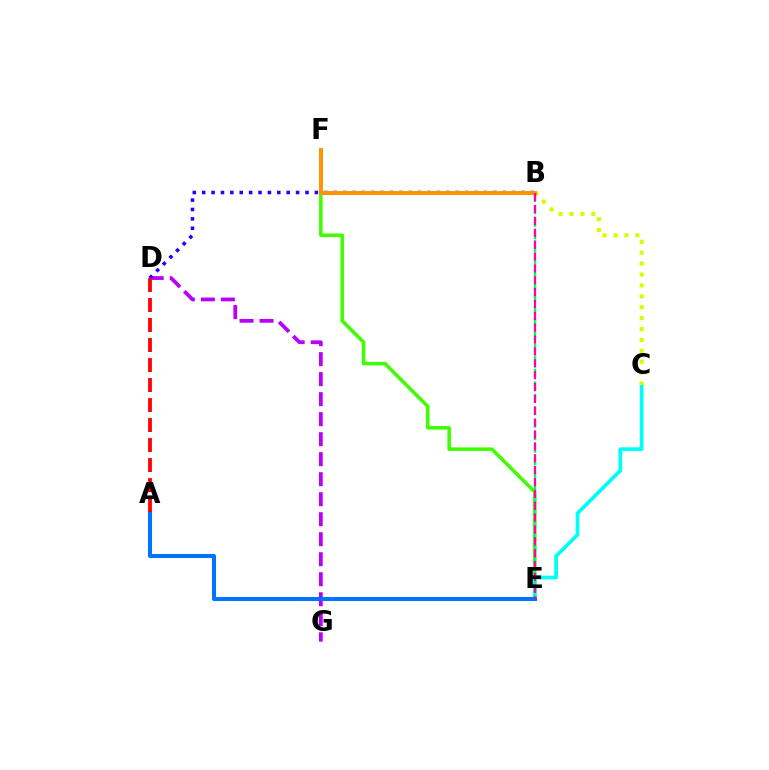{('D', 'G'): [{'color': '#b900ff', 'line_style': 'dashed', 'thickness': 2.72}], ('E', 'F'): [{'color': '#3dff00', 'line_style': 'solid', 'thickness': 2.54}], ('C', 'E'): [{'color': '#00fff6', 'line_style': 'solid', 'thickness': 2.68}], ('B', 'D'): [{'color': '#2500ff', 'line_style': 'dotted', 'thickness': 2.55}], ('B', 'E'): [{'color': '#00ff5c', 'line_style': 'dashed', 'thickness': 1.71}, {'color': '#ff00ac', 'line_style': 'dashed', 'thickness': 1.61}], ('A', 'E'): [{'color': '#0074ff', 'line_style': 'solid', 'thickness': 2.91}], ('B', 'C'): [{'color': '#d1ff00', 'line_style': 'dotted', 'thickness': 2.96}], ('B', 'F'): [{'color': '#ff9400', 'line_style': 'solid', 'thickness': 2.88}], ('A', 'D'): [{'color': '#ff0000', 'line_style': 'dashed', 'thickness': 2.72}]}